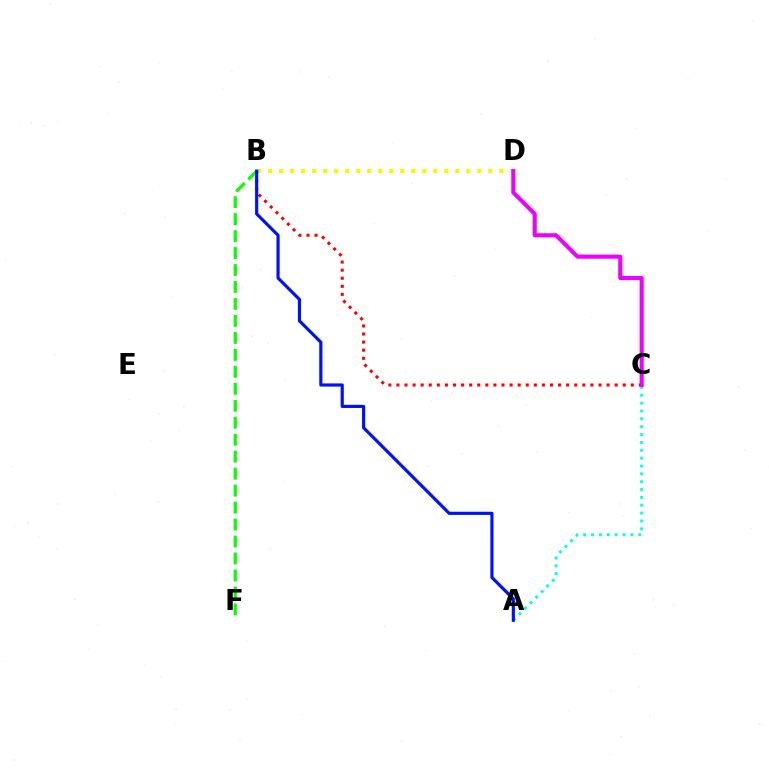{('A', 'C'): [{'color': '#00fff6', 'line_style': 'dotted', 'thickness': 2.13}], ('B', 'D'): [{'color': '#fcf500', 'line_style': 'dotted', 'thickness': 2.99}], ('B', 'C'): [{'color': '#ff0000', 'line_style': 'dotted', 'thickness': 2.2}], ('C', 'D'): [{'color': '#ee00ff', 'line_style': 'solid', 'thickness': 2.95}], ('B', 'F'): [{'color': '#08ff00', 'line_style': 'dashed', 'thickness': 2.31}], ('A', 'B'): [{'color': '#0010ff', 'line_style': 'solid', 'thickness': 2.27}]}